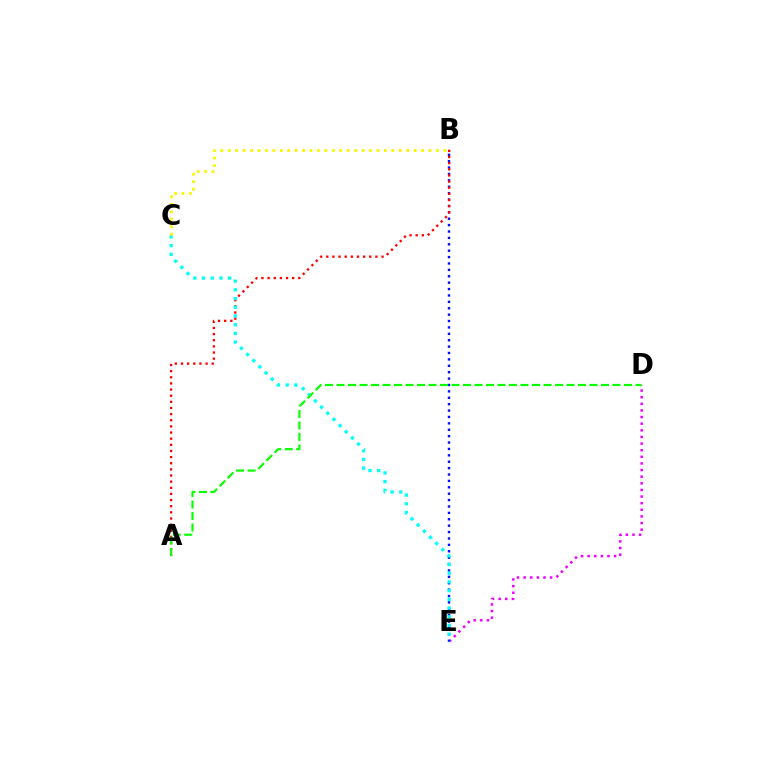{('D', 'E'): [{'color': '#ee00ff', 'line_style': 'dotted', 'thickness': 1.8}], ('B', 'E'): [{'color': '#0010ff', 'line_style': 'dotted', 'thickness': 1.74}], ('A', 'B'): [{'color': '#ff0000', 'line_style': 'dotted', 'thickness': 1.67}], ('C', 'E'): [{'color': '#00fff6', 'line_style': 'dotted', 'thickness': 2.37}], ('A', 'D'): [{'color': '#08ff00', 'line_style': 'dashed', 'thickness': 1.56}], ('B', 'C'): [{'color': '#fcf500', 'line_style': 'dotted', 'thickness': 2.02}]}